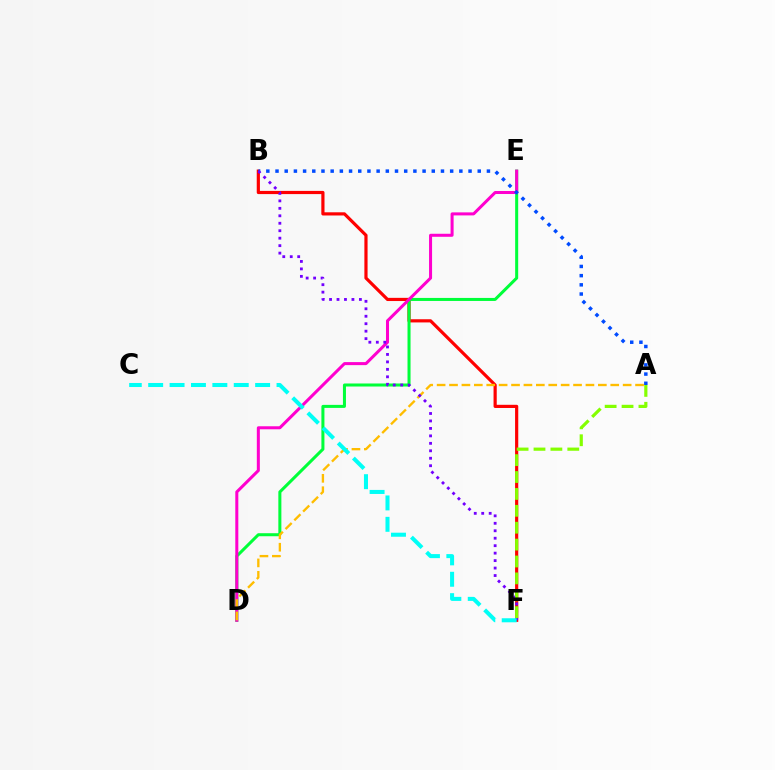{('B', 'F'): [{'color': '#ff0000', 'line_style': 'solid', 'thickness': 2.29}, {'color': '#7200ff', 'line_style': 'dotted', 'thickness': 2.03}], ('D', 'E'): [{'color': '#00ff39', 'line_style': 'solid', 'thickness': 2.18}, {'color': '#ff00cf', 'line_style': 'solid', 'thickness': 2.18}], ('A', 'B'): [{'color': '#004bff', 'line_style': 'dotted', 'thickness': 2.5}], ('A', 'D'): [{'color': '#ffbd00', 'line_style': 'dashed', 'thickness': 1.68}], ('A', 'F'): [{'color': '#84ff00', 'line_style': 'dashed', 'thickness': 2.29}], ('C', 'F'): [{'color': '#00fff6', 'line_style': 'dashed', 'thickness': 2.91}]}